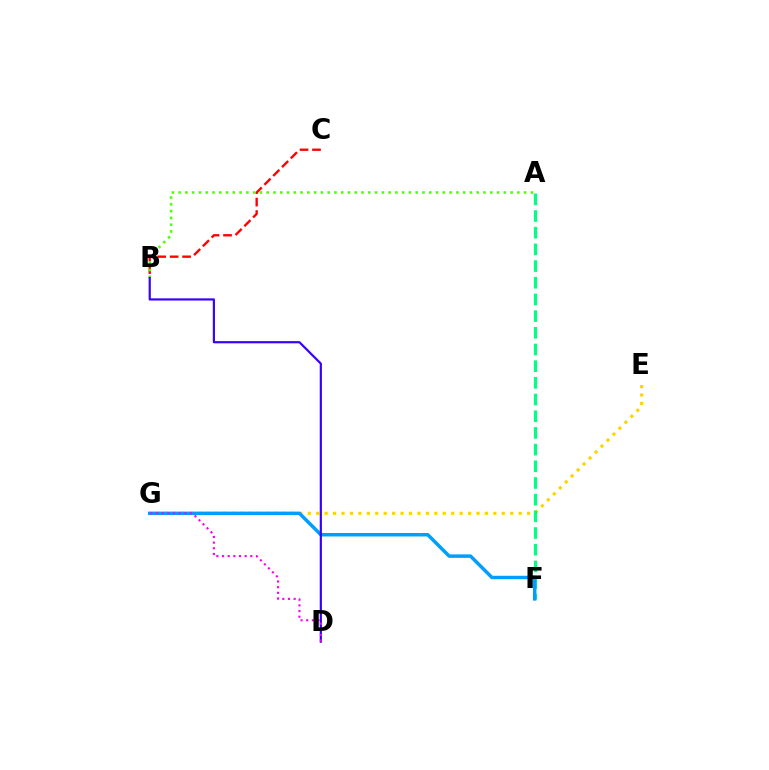{('E', 'G'): [{'color': '#ffd500', 'line_style': 'dotted', 'thickness': 2.29}], ('A', 'F'): [{'color': '#00ff86', 'line_style': 'dashed', 'thickness': 2.27}], ('B', 'C'): [{'color': '#ff0000', 'line_style': 'dashed', 'thickness': 1.69}], ('A', 'B'): [{'color': '#4fff00', 'line_style': 'dotted', 'thickness': 1.84}], ('F', 'G'): [{'color': '#009eff', 'line_style': 'solid', 'thickness': 2.5}], ('B', 'D'): [{'color': '#3700ff', 'line_style': 'solid', 'thickness': 1.57}], ('D', 'G'): [{'color': '#ff00ed', 'line_style': 'dotted', 'thickness': 1.54}]}